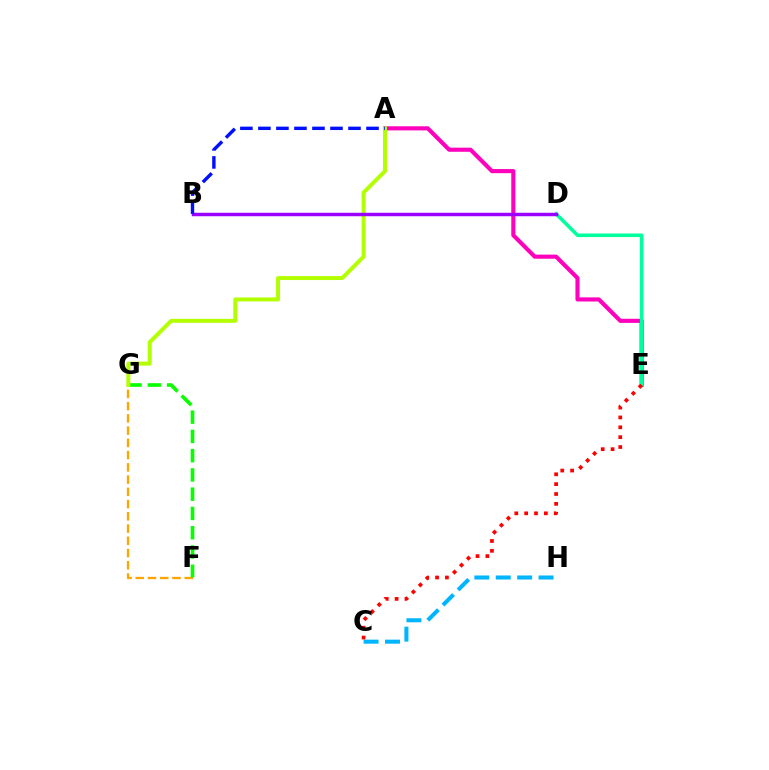{('C', 'H'): [{'color': '#00b5ff', 'line_style': 'dashed', 'thickness': 2.91}], ('A', 'E'): [{'color': '#ff00bd', 'line_style': 'solid', 'thickness': 2.96}], ('F', 'G'): [{'color': '#ffa500', 'line_style': 'dashed', 'thickness': 1.66}, {'color': '#08ff00', 'line_style': 'dashed', 'thickness': 2.62}], ('A', 'G'): [{'color': '#b3ff00', 'line_style': 'solid', 'thickness': 2.86}], ('D', 'E'): [{'color': '#00ff9d', 'line_style': 'solid', 'thickness': 2.57}], ('B', 'D'): [{'color': '#9b00ff', 'line_style': 'solid', 'thickness': 2.5}], ('C', 'E'): [{'color': '#ff0000', 'line_style': 'dotted', 'thickness': 2.68}], ('A', 'B'): [{'color': '#0010ff', 'line_style': 'dashed', 'thickness': 2.45}]}